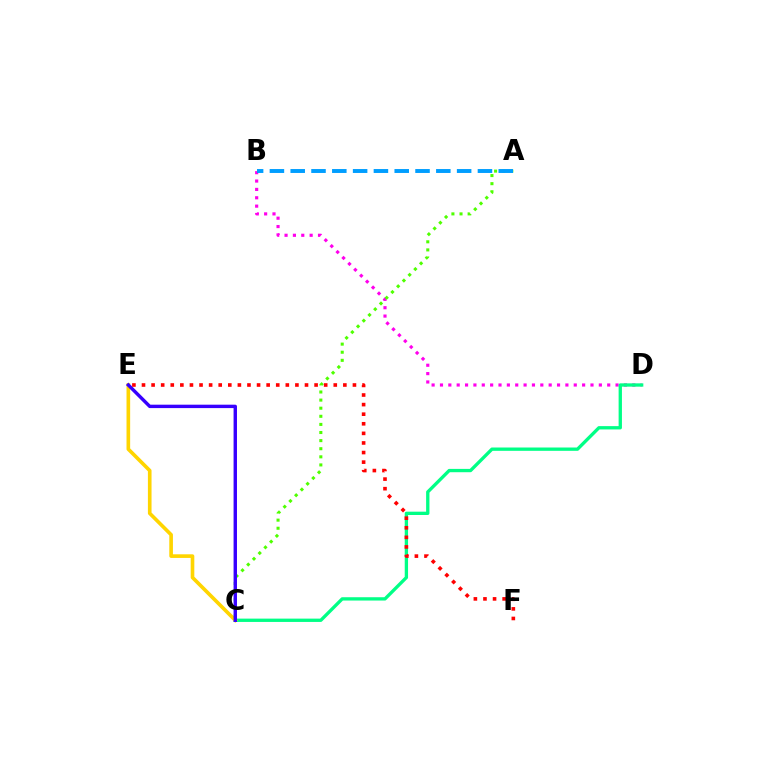{('B', 'D'): [{'color': '#ff00ed', 'line_style': 'dotted', 'thickness': 2.27}], ('C', 'D'): [{'color': '#00ff86', 'line_style': 'solid', 'thickness': 2.39}], ('C', 'E'): [{'color': '#ffd500', 'line_style': 'solid', 'thickness': 2.62}, {'color': '#3700ff', 'line_style': 'solid', 'thickness': 2.45}], ('A', 'C'): [{'color': '#4fff00', 'line_style': 'dotted', 'thickness': 2.2}], ('A', 'B'): [{'color': '#009eff', 'line_style': 'dashed', 'thickness': 2.83}], ('E', 'F'): [{'color': '#ff0000', 'line_style': 'dotted', 'thickness': 2.61}]}